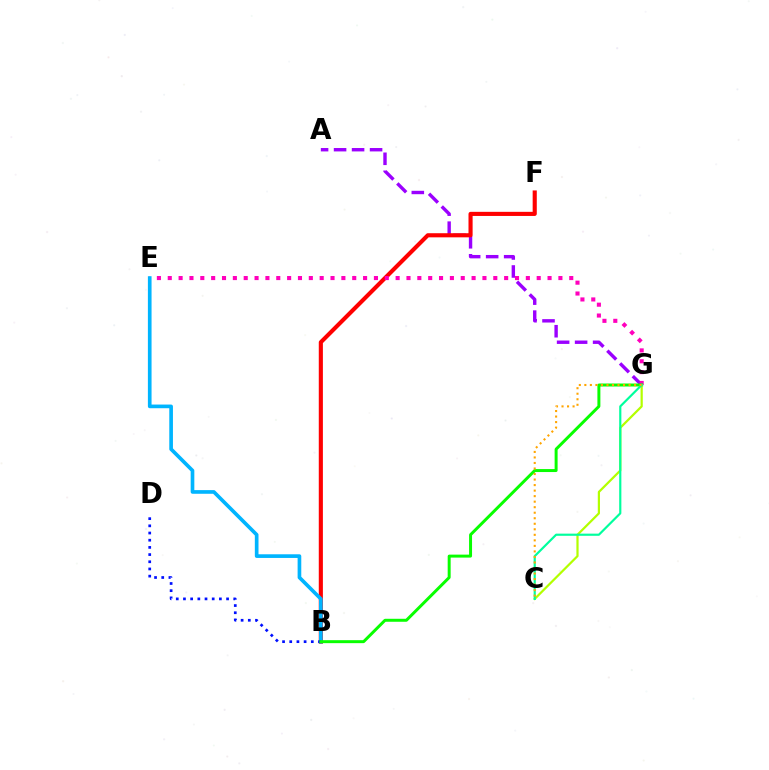{('A', 'G'): [{'color': '#9b00ff', 'line_style': 'dashed', 'thickness': 2.44}], ('B', 'F'): [{'color': '#ff0000', 'line_style': 'solid', 'thickness': 2.96}], ('E', 'G'): [{'color': '#ff00bd', 'line_style': 'dotted', 'thickness': 2.95}], ('B', 'E'): [{'color': '#00b5ff', 'line_style': 'solid', 'thickness': 2.64}], ('B', 'D'): [{'color': '#0010ff', 'line_style': 'dotted', 'thickness': 1.95}], ('B', 'G'): [{'color': '#08ff00', 'line_style': 'solid', 'thickness': 2.14}], ('C', 'G'): [{'color': '#b3ff00', 'line_style': 'solid', 'thickness': 1.6}, {'color': '#00ff9d', 'line_style': 'solid', 'thickness': 1.56}, {'color': '#ffa500', 'line_style': 'dotted', 'thickness': 1.5}]}